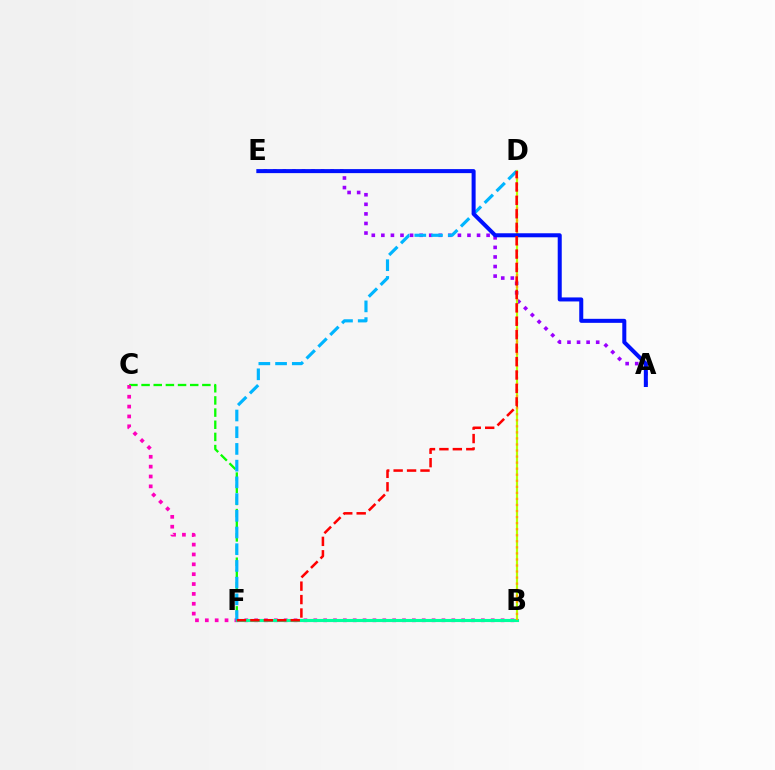{('C', 'F'): [{'color': '#08ff00', 'line_style': 'dashed', 'thickness': 1.65}], ('A', 'E'): [{'color': '#9b00ff', 'line_style': 'dotted', 'thickness': 2.6}, {'color': '#0010ff', 'line_style': 'solid', 'thickness': 2.89}], ('B', 'C'): [{'color': '#ff00bd', 'line_style': 'dotted', 'thickness': 2.68}], ('B', 'D'): [{'color': '#b3ff00', 'line_style': 'solid', 'thickness': 1.58}, {'color': '#ffa500', 'line_style': 'dotted', 'thickness': 1.64}], ('B', 'F'): [{'color': '#00ff9d', 'line_style': 'solid', 'thickness': 2.25}], ('D', 'F'): [{'color': '#00b5ff', 'line_style': 'dashed', 'thickness': 2.27}, {'color': '#ff0000', 'line_style': 'dashed', 'thickness': 1.82}]}